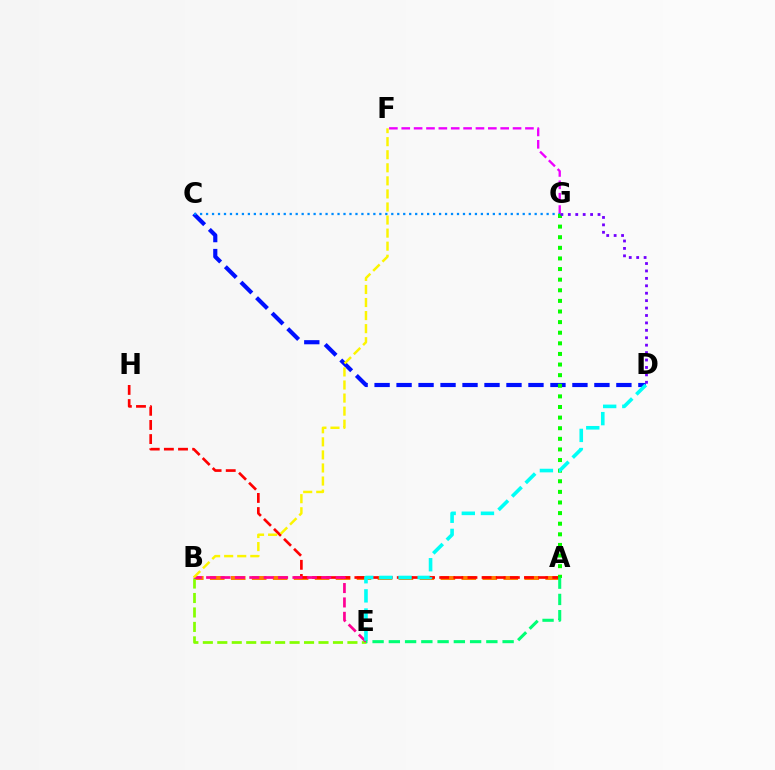{('A', 'B'): [{'color': '#ff7c00', 'line_style': 'dashed', 'thickness': 2.85}], ('C', 'D'): [{'color': '#0010ff', 'line_style': 'dashed', 'thickness': 2.99}], ('F', 'G'): [{'color': '#ee00ff', 'line_style': 'dashed', 'thickness': 1.68}], ('B', 'E'): [{'color': '#84ff00', 'line_style': 'dashed', 'thickness': 1.96}, {'color': '#ff0094', 'line_style': 'dashed', 'thickness': 1.95}], ('A', 'H'): [{'color': '#ff0000', 'line_style': 'dashed', 'thickness': 1.92}], ('C', 'G'): [{'color': '#008cff', 'line_style': 'dotted', 'thickness': 1.62}], ('A', 'G'): [{'color': '#08ff00', 'line_style': 'dotted', 'thickness': 2.88}], ('B', 'F'): [{'color': '#fcf500', 'line_style': 'dashed', 'thickness': 1.77}], ('D', 'E'): [{'color': '#00fff6', 'line_style': 'dashed', 'thickness': 2.6}], ('D', 'G'): [{'color': '#7200ff', 'line_style': 'dotted', 'thickness': 2.02}], ('A', 'E'): [{'color': '#00ff74', 'line_style': 'dashed', 'thickness': 2.21}]}